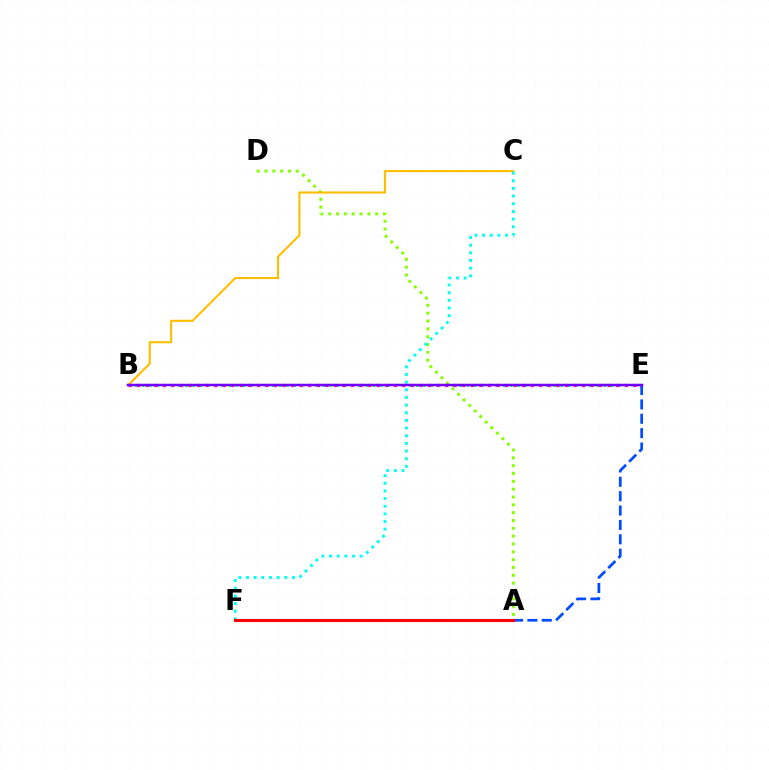{('A', 'D'): [{'color': '#84ff00', 'line_style': 'dotted', 'thickness': 2.13}], ('B', 'E'): [{'color': '#00ff39', 'line_style': 'dotted', 'thickness': 1.96}, {'color': '#ff00cf', 'line_style': 'dotted', 'thickness': 2.32}, {'color': '#7200ff', 'line_style': 'solid', 'thickness': 1.79}], ('A', 'E'): [{'color': '#004bff', 'line_style': 'dashed', 'thickness': 1.95}], ('B', 'C'): [{'color': '#ffbd00', 'line_style': 'solid', 'thickness': 1.51}], ('C', 'F'): [{'color': '#00fff6', 'line_style': 'dotted', 'thickness': 2.08}], ('A', 'F'): [{'color': '#ff0000', 'line_style': 'solid', 'thickness': 2.24}]}